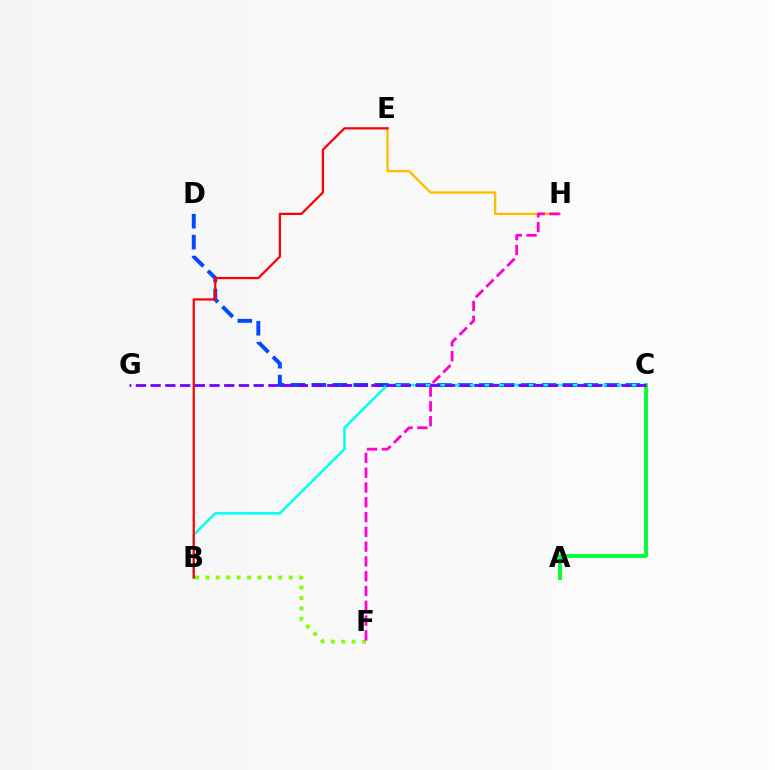{('C', 'D'): [{'color': '#004bff', 'line_style': 'dashed', 'thickness': 2.84}], ('B', 'C'): [{'color': '#00fff6', 'line_style': 'solid', 'thickness': 1.79}], ('E', 'H'): [{'color': '#ffbd00', 'line_style': 'solid', 'thickness': 1.7}], ('B', 'E'): [{'color': '#ff0000', 'line_style': 'solid', 'thickness': 1.62}], ('A', 'C'): [{'color': '#00ff39', 'line_style': 'solid', 'thickness': 2.78}], ('C', 'G'): [{'color': '#7200ff', 'line_style': 'dashed', 'thickness': 2.0}], ('B', 'F'): [{'color': '#84ff00', 'line_style': 'dotted', 'thickness': 2.83}], ('F', 'H'): [{'color': '#ff00cf', 'line_style': 'dashed', 'thickness': 2.01}]}